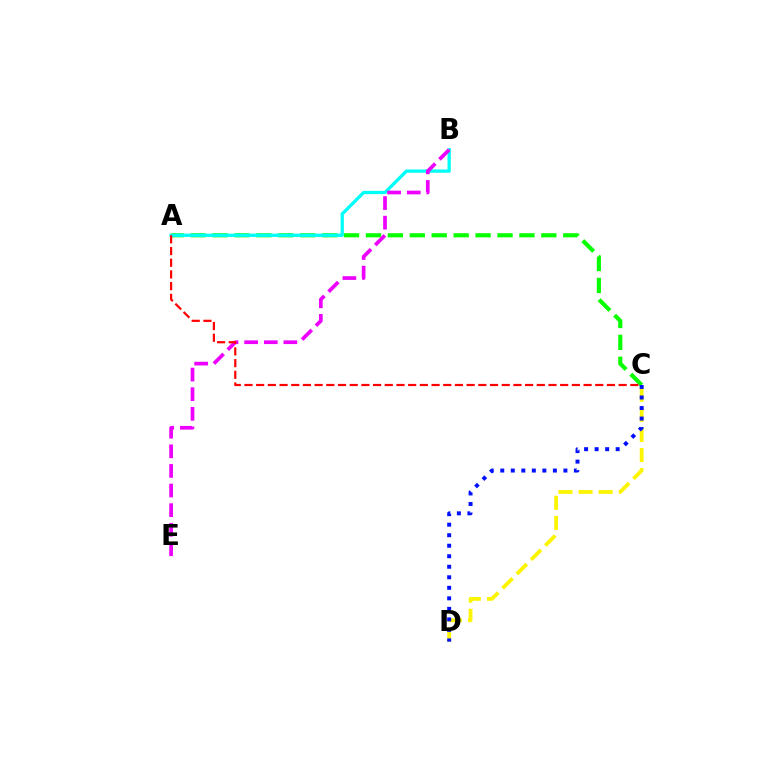{('C', 'D'): [{'color': '#fcf500', 'line_style': 'dashed', 'thickness': 2.73}, {'color': '#0010ff', 'line_style': 'dotted', 'thickness': 2.86}], ('A', 'C'): [{'color': '#08ff00', 'line_style': 'dashed', 'thickness': 2.98}, {'color': '#ff0000', 'line_style': 'dashed', 'thickness': 1.59}], ('A', 'B'): [{'color': '#00fff6', 'line_style': 'solid', 'thickness': 2.36}], ('B', 'E'): [{'color': '#ee00ff', 'line_style': 'dashed', 'thickness': 2.67}]}